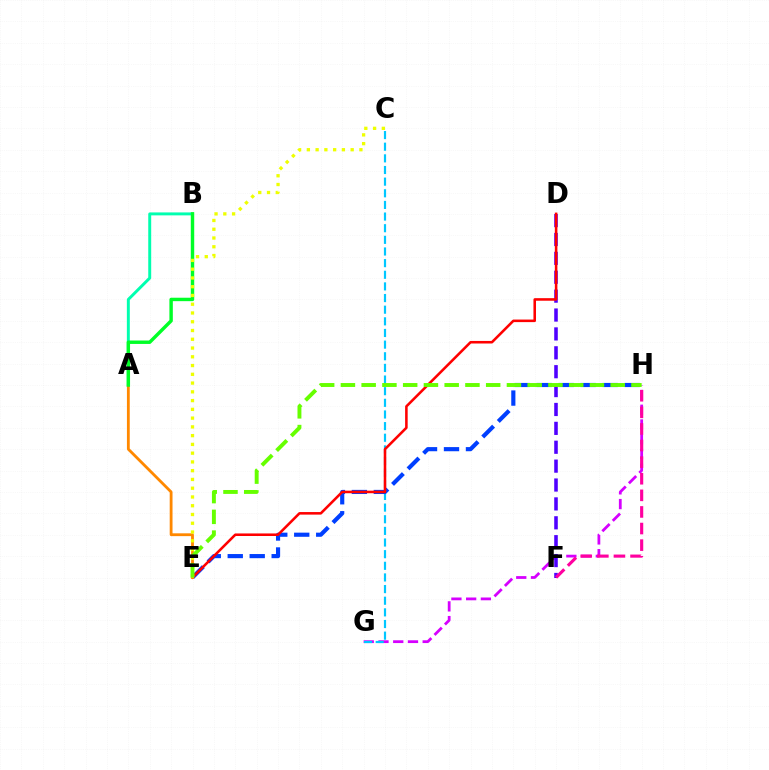{('G', 'H'): [{'color': '#d600ff', 'line_style': 'dashed', 'thickness': 2.0}], ('A', 'B'): [{'color': '#00ffaf', 'line_style': 'solid', 'thickness': 2.12}, {'color': '#00ff27', 'line_style': 'solid', 'thickness': 2.47}], ('C', 'G'): [{'color': '#00c7ff', 'line_style': 'dashed', 'thickness': 1.58}], ('D', 'F'): [{'color': '#4f00ff', 'line_style': 'dashed', 'thickness': 2.57}], ('E', 'H'): [{'color': '#003fff', 'line_style': 'dashed', 'thickness': 2.98}, {'color': '#66ff00', 'line_style': 'dashed', 'thickness': 2.82}], ('D', 'E'): [{'color': '#ff0000', 'line_style': 'solid', 'thickness': 1.84}], ('F', 'H'): [{'color': '#ff00a0', 'line_style': 'dashed', 'thickness': 2.26}], ('A', 'E'): [{'color': '#ff8800', 'line_style': 'solid', 'thickness': 2.03}], ('C', 'E'): [{'color': '#eeff00', 'line_style': 'dotted', 'thickness': 2.38}]}